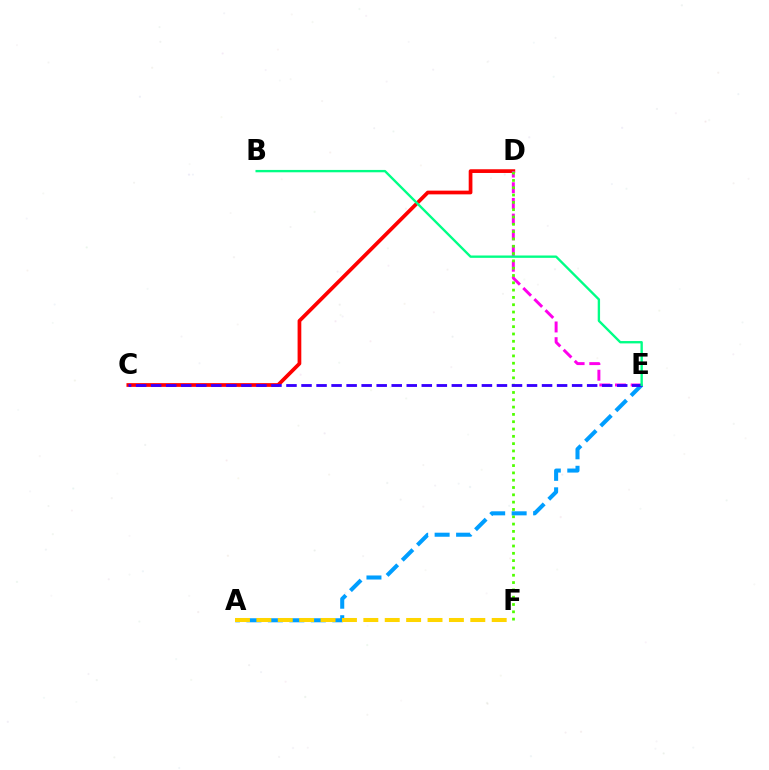{('C', 'D'): [{'color': '#ff0000', 'line_style': 'solid', 'thickness': 2.68}], ('D', 'E'): [{'color': '#ff00ed', 'line_style': 'dashed', 'thickness': 2.13}], ('D', 'F'): [{'color': '#4fff00', 'line_style': 'dotted', 'thickness': 1.99}], ('A', 'E'): [{'color': '#009eff', 'line_style': 'dashed', 'thickness': 2.92}], ('A', 'F'): [{'color': '#ffd500', 'line_style': 'dashed', 'thickness': 2.91}], ('C', 'E'): [{'color': '#3700ff', 'line_style': 'dashed', 'thickness': 2.04}], ('B', 'E'): [{'color': '#00ff86', 'line_style': 'solid', 'thickness': 1.7}]}